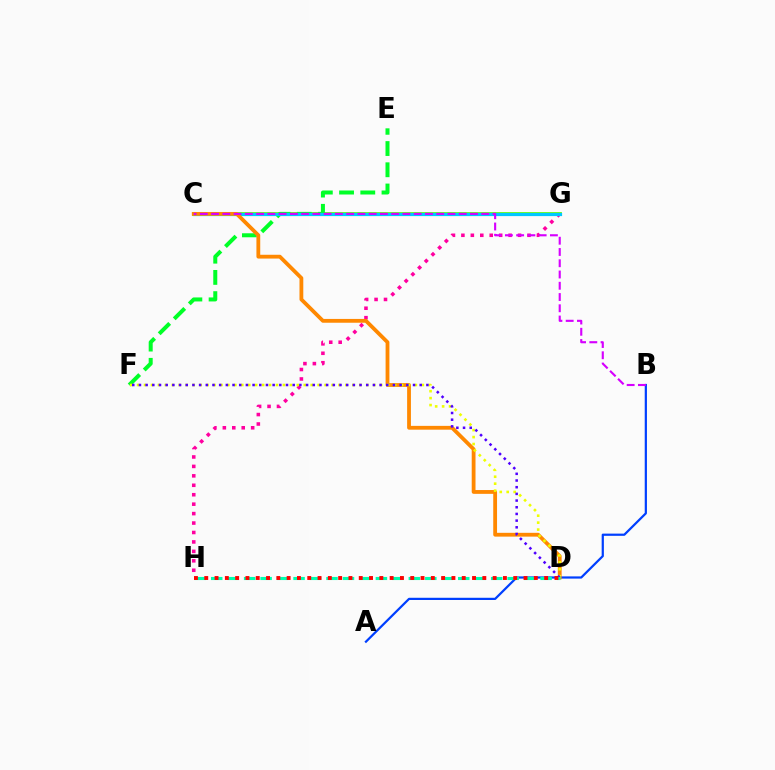{('A', 'B'): [{'color': '#003fff', 'line_style': 'solid', 'thickness': 1.6}], ('G', 'H'): [{'color': '#ff00a0', 'line_style': 'dotted', 'thickness': 2.57}], ('C', 'G'): [{'color': '#66ff00', 'line_style': 'solid', 'thickness': 2.72}, {'color': '#00c7ff', 'line_style': 'solid', 'thickness': 2.31}], ('E', 'F'): [{'color': '#00ff27', 'line_style': 'dashed', 'thickness': 2.88}], ('C', 'D'): [{'color': '#ff8800', 'line_style': 'solid', 'thickness': 2.74}], ('D', 'F'): [{'color': '#eeff00', 'line_style': 'dotted', 'thickness': 1.89}, {'color': '#4f00ff', 'line_style': 'dotted', 'thickness': 1.82}], ('D', 'H'): [{'color': '#00ffaf', 'line_style': 'dashed', 'thickness': 2.24}, {'color': '#ff0000', 'line_style': 'dotted', 'thickness': 2.8}], ('B', 'C'): [{'color': '#d600ff', 'line_style': 'dashed', 'thickness': 1.53}]}